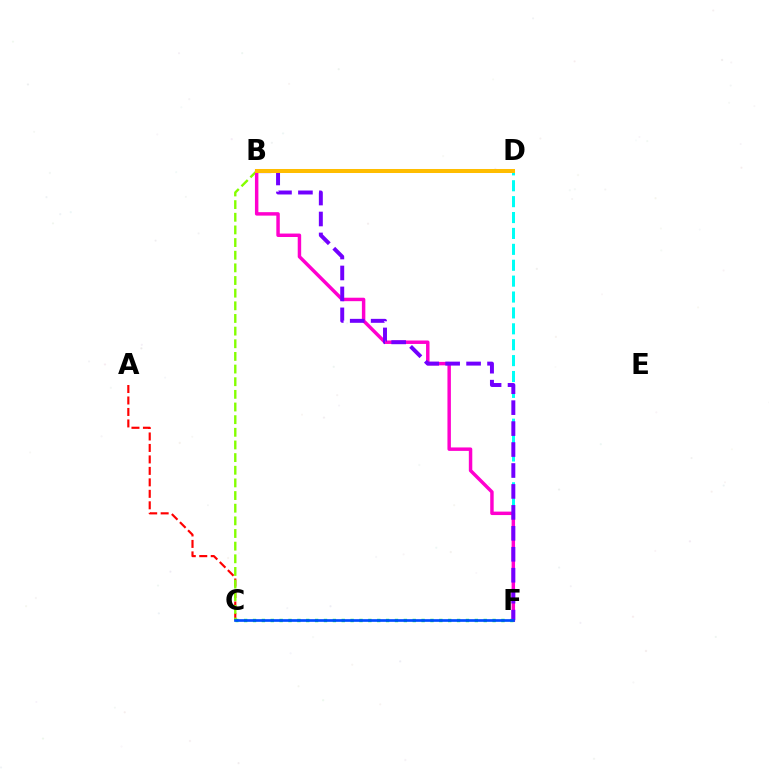{('D', 'F'): [{'color': '#00fff6', 'line_style': 'dashed', 'thickness': 2.16}], ('A', 'C'): [{'color': '#ff0000', 'line_style': 'dashed', 'thickness': 1.56}], ('B', 'C'): [{'color': '#84ff00', 'line_style': 'dashed', 'thickness': 1.72}], ('B', 'F'): [{'color': '#ff00cf', 'line_style': 'solid', 'thickness': 2.49}, {'color': '#7200ff', 'line_style': 'dashed', 'thickness': 2.85}], ('C', 'F'): [{'color': '#00ff39', 'line_style': 'dotted', 'thickness': 2.41}, {'color': '#004bff', 'line_style': 'solid', 'thickness': 1.93}], ('B', 'D'): [{'color': '#ffbd00', 'line_style': 'solid', 'thickness': 2.89}]}